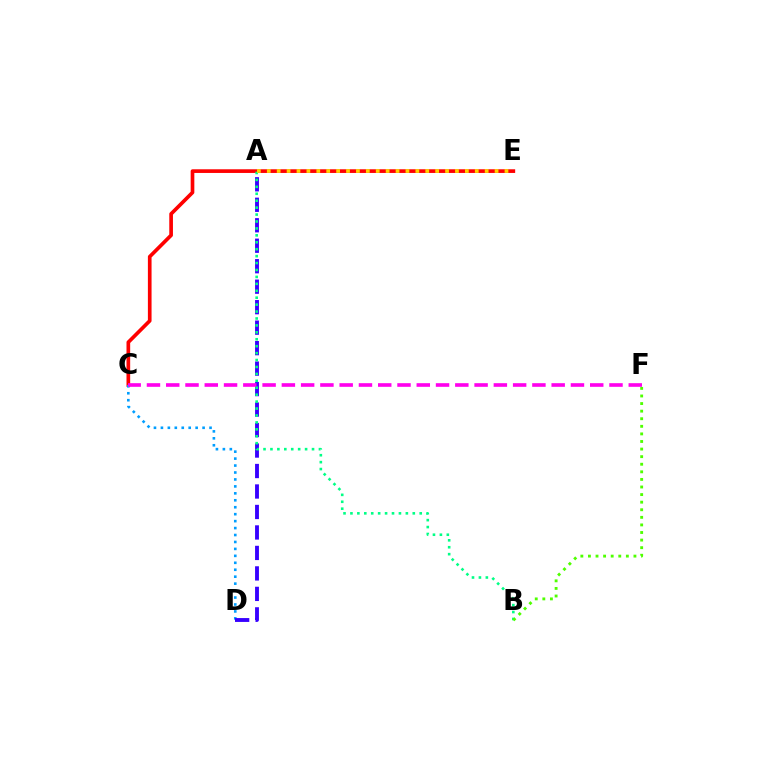{('C', 'E'): [{'color': '#ff0000', 'line_style': 'solid', 'thickness': 2.65}], ('C', 'D'): [{'color': '#009eff', 'line_style': 'dotted', 'thickness': 1.89}], ('A', 'D'): [{'color': '#3700ff', 'line_style': 'dashed', 'thickness': 2.78}], ('C', 'F'): [{'color': '#ff00ed', 'line_style': 'dashed', 'thickness': 2.62}], ('A', 'B'): [{'color': '#00ff86', 'line_style': 'dotted', 'thickness': 1.88}], ('B', 'F'): [{'color': '#4fff00', 'line_style': 'dotted', 'thickness': 2.06}], ('A', 'E'): [{'color': '#ffd500', 'line_style': 'dotted', 'thickness': 2.69}]}